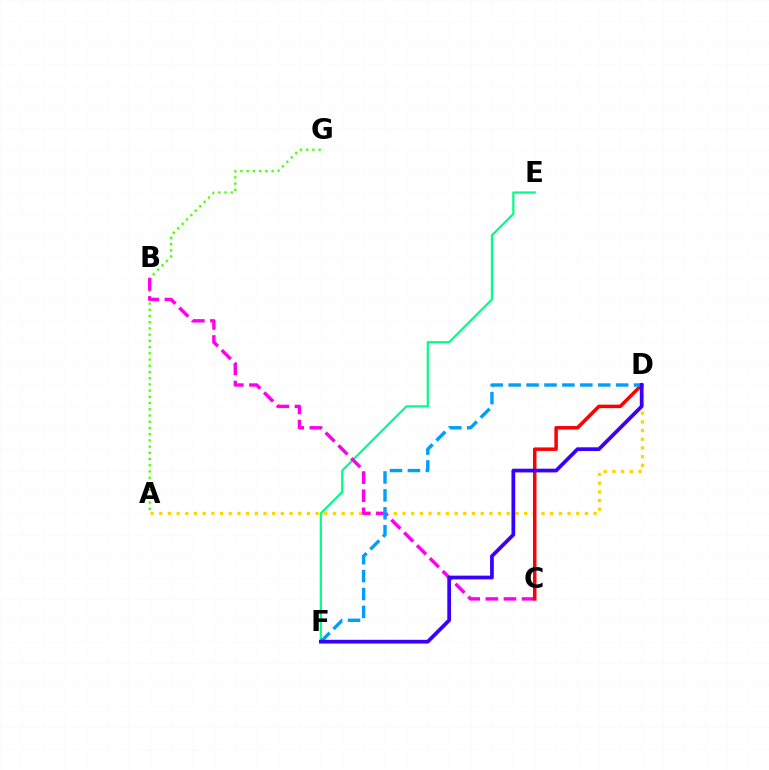{('E', 'F'): [{'color': '#00ff86', 'line_style': 'solid', 'thickness': 1.6}], ('A', 'G'): [{'color': '#4fff00', 'line_style': 'dotted', 'thickness': 1.69}], ('A', 'D'): [{'color': '#ffd500', 'line_style': 'dotted', 'thickness': 2.36}], ('B', 'C'): [{'color': '#ff00ed', 'line_style': 'dashed', 'thickness': 2.46}], ('C', 'D'): [{'color': '#ff0000', 'line_style': 'solid', 'thickness': 2.52}], ('D', 'F'): [{'color': '#009eff', 'line_style': 'dashed', 'thickness': 2.43}, {'color': '#3700ff', 'line_style': 'solid', 'thickness': 2.68}]}